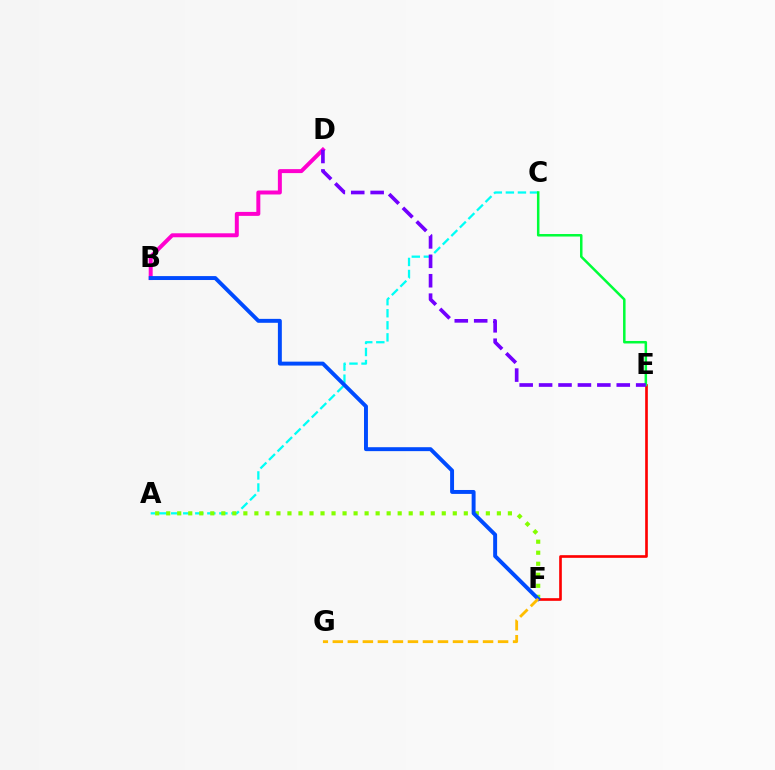{('A', 'C'): [{'color': '#00fff6', 'line_style': 'dashed', 'thickness': 1.64}], ('B', 'D'): [{'color': '#ff00cf', 'line_style': 'solid', 'thickness': 2.86}], ('A', 'F'): [{'color': '#84ff00', 'line_style': 'dotted', 'thickness': 2.99}], ('E', 'F'): [{'color': '#ff0000', 'line_style': 'solid', 'thickness': 1.91}], ('C', 'E'): [{'color': '#00ff39', 'line_style': 'solid', 'thickness': 1.81}], ('D', 'E'): [{'color': '#7200ff', 'line_style': 'dashed', 'thickness': 2.64}], ('B', 'F'): [{'color': '#004bff', 'line_style': 'solid', 'thickness': 2.83}], ('F', 'G'): [{'color': '#ffbd00', 'line_style': 'dashed', 'thickness': 2.04}]}